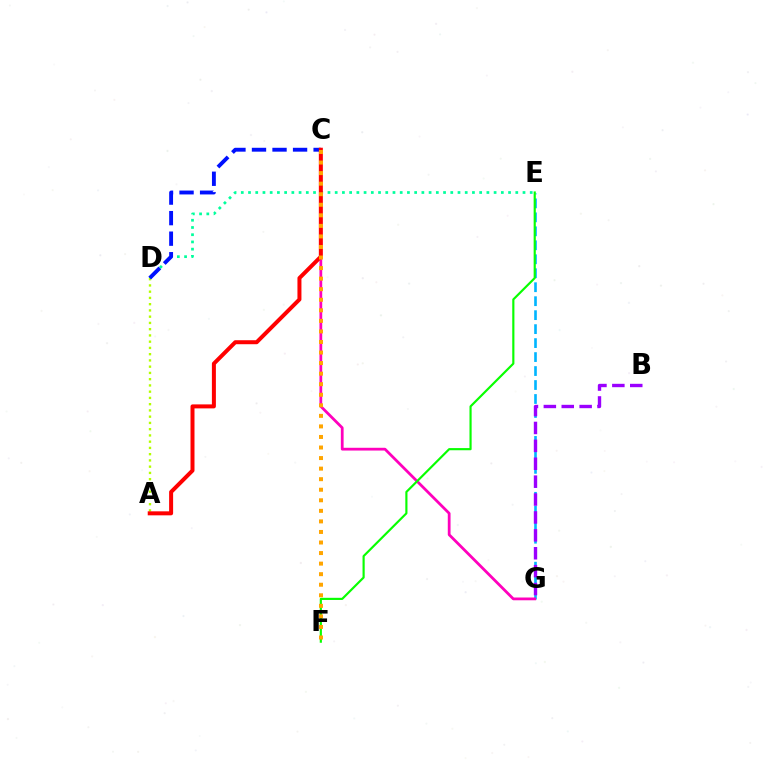{('E', 'G'): [{'color': '#00b5ff', 'line_style': 'dashed', 'thickness': 1.9}], ('A', 'D'): [{'color': '#b3ff00', 'line_style': 'dotted', 'thickness': 1.7}], ('D', 'E'): [{'color': '#00ff9d', 'line_style': 'dotted', 'thickness': 1.96}], ('C', 'G'): [{'color': '#ff00bd', 'line_style': 'solid', 'thickness': 1.99}], ('B', 'G'): [{'color': '#9b00ff', 'line_style': 'dashed', 'thickness': 2.43}], ('C', 'D'): [{'color': '#0010ff', 'line_style': 'dashed', 'thickness': 2.79}], ('A', 'C'): [{'color': '#ff0000', 'line_style': 'solid', 'thickness': 2.88}], ('E', 'F'): [{'color': '#08ff00', 'line_style': 'solid', 'thickness': 1.55}], ('C', 'F'): [{'color': '#ffa500', 'line_style': 'dotted', 'thickness': 2.87}]}